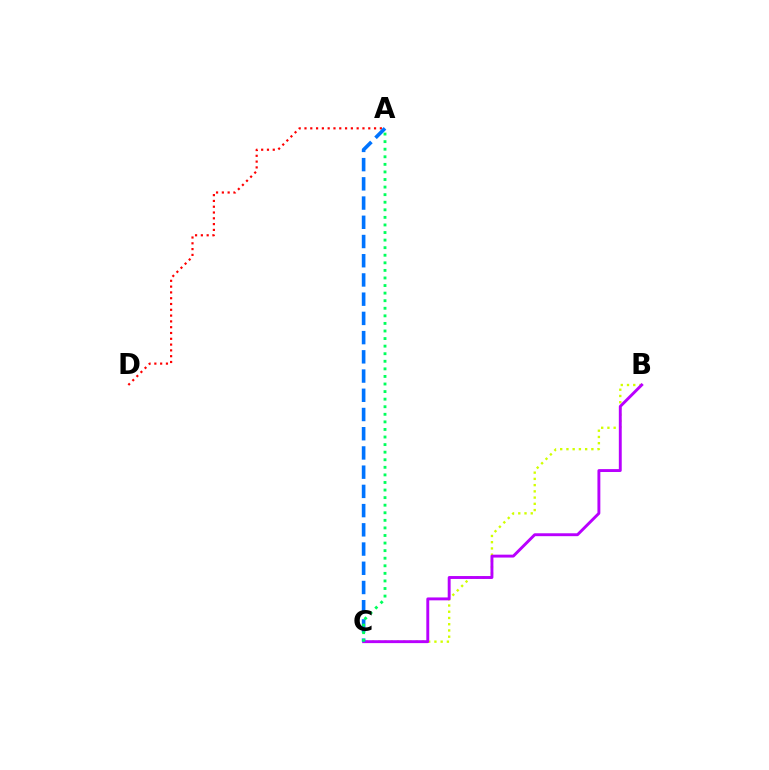{('B', 'C'): [{'color': '#d1ff00', 'line_style': 'dotted', 'thickness': 1.69}, {'color': '#b900ff', 'line_style': 'solid', 'thickness': 2.09}], ('A', 'D'): [{'color': '#ff0000', 'line_style': 'dotted', 'thickness': 1.58}], ('A', 'C'): [{'color': '#0074ff', 'line_style': 'dashed', 'thickness': 2.61}, {'color': '#00ff5c', 'line_style': 'dotted', 'thickness': 2.06}]}